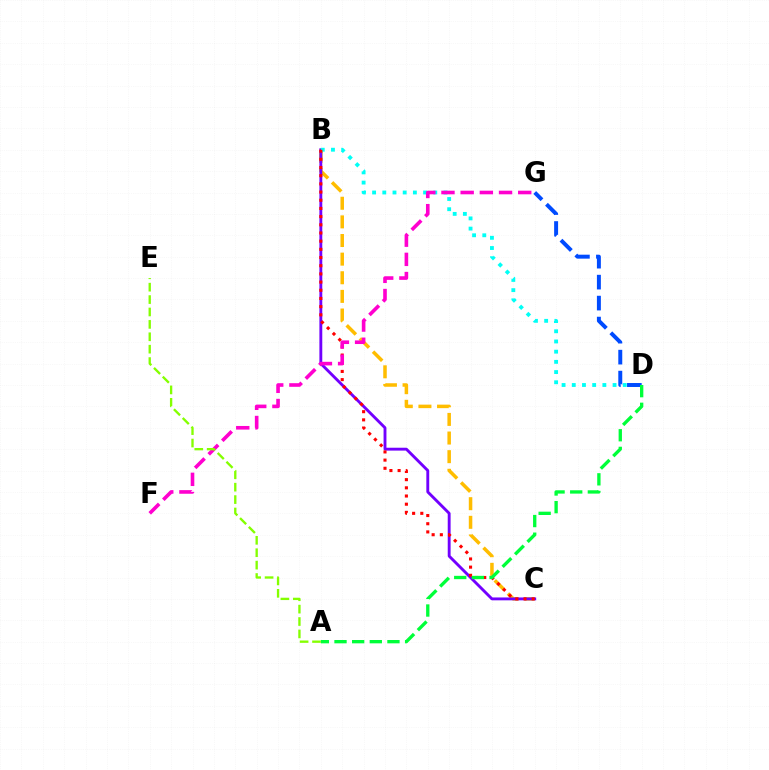{('B', 'C'): [{'color': '#ffbd00', 'line_style': 'dashed', 'thickness': 2.53}, {'color': '#7200ff', 'line_style': 'solid', 'thickness': 2.07}, {'color': '#ff0000', 'line_style': 'dotted', 'thickness': 2.22}], ('B', 'D'): [{'color': '#00fff6', 'line_style': 'dotted', 'thickness': 2.77}], ('D', 'G'): [{'color': '#004bff', 'line_style': 'dashed', 'thickness': 2.85}], ('A', 'D'): [{'color': '#00ff39', 'line_style': 'dashed', 'thickness': 2.4}], ('F', 'G'): [{'color': '#ff00cf', 'line_style': 'dashed', 'thickness': 2.61}], ('A', 'E'): [{'color': '#84ff00', 'line_style': 'dashed', 'thickness': 1.68}]}